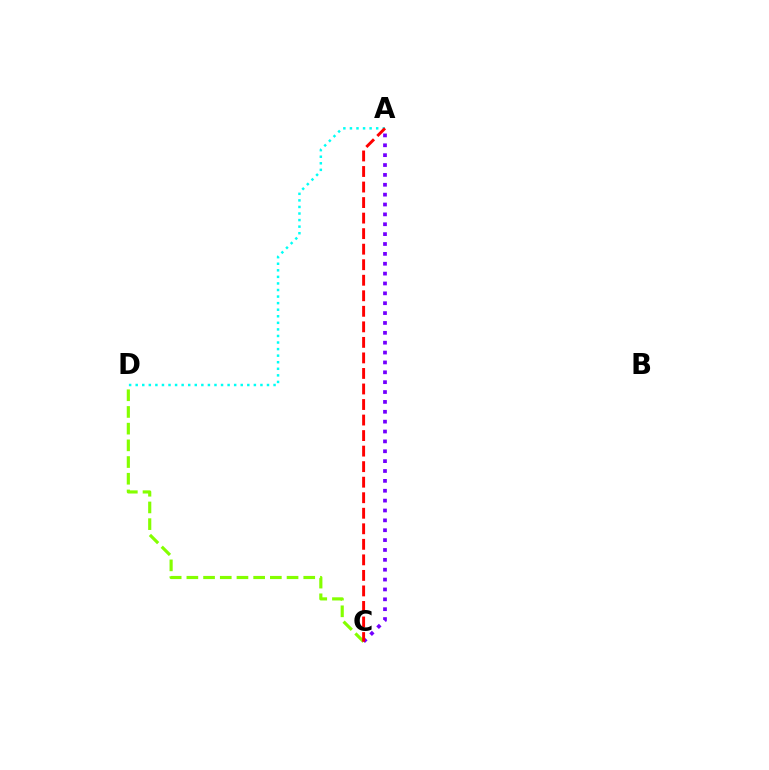{('A', 'D'): [{'color': '#00fff6', 'line_style': 'dotted', 'thickness': 1.78}], ('C', 'D'): [{'color': '#84ff00', 'line_style': 'dashed', 'thickness': 2.27}], ('A', 'C'): [{'color': '#7200ff', 'line_style': 'dotted', 'thickness': 2.68}, {'color': '#ff0000', 'line_style': 'dashed', 'thickness': 2.11}]}